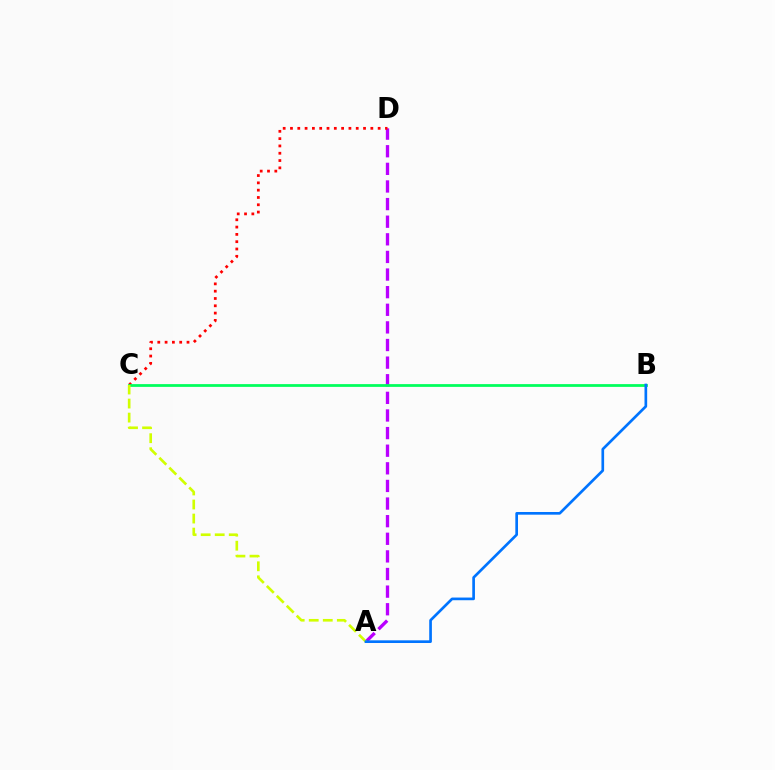{('A', 'D'): [{'color': '#b900ff', 'line_style': 'dashed', 'thickness': 2.39}], ('C', 'D'): [{'color': '#ff0000', 'line_style': 'dotted', 'thickness': 1.98}], ('B', 'C'): [{'color': '#00ff5c', 'line_style': 'solid', 'thickness': 1.99}], ('A', 'C'): [{'color': '#d1ff00', 'line_style': 'dashed', 'thickness': 1.91}], ('A', 'B'): [{'color': '#0074ff', 'line_style': 'solid', 'thickness': 1.93}]}